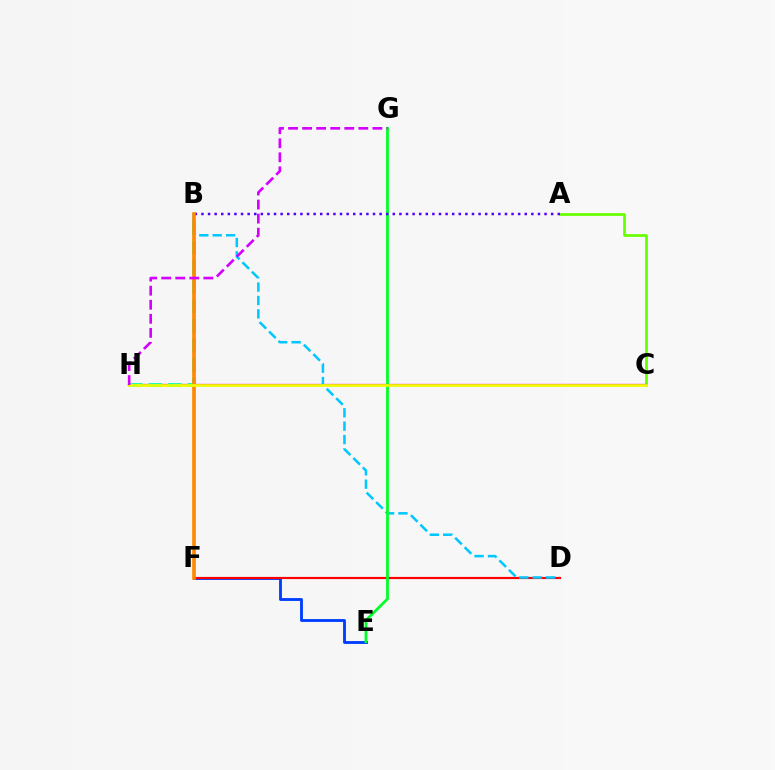{('E', 'F'): [{'color': '#003fff', 'line_style': 'solid', 'thickness': 2.06}], ('A', 'C'): [{'color': '#66ff00', 'line_style': 'solid', 'thickness': 1.95}], ('D', 'F'): [{'color': '#ff0000', 'line_style': 'solid', 'thickness': 1.57}], ('C', 'H'): [{'color': '#ff00a0', 'line_style': 'solid', 'thickness': 1.63}, {'color': '#eeff00', 'line_style': 'solid', 'thickness': 1.94}], ('B', 'D'): [{'color': '#00c7ff', 'line_style': 'dashed', 'thickness': 1.82}], ('E', 'G'): [{'color': '#00ff27', 'line_style': 'solid', 'thickness': 2.0}], ('B', 'H'): [{'color': '#00ffaf', 'line_style': 'dashed', 'thickness': 2.66}], ('A', 'B'): [{'color': '#4f00ff', 'line_style': 'dotted', 'thickness': 1.79}], ('B', 'F'): [{'color': '#ff8800', 'line_style': 'solid', 'thickness': 2.6}], ('G', 'H'): [{'color': '#d600ff', 'line_style': 'dashed', 'thickness': 1.91}]}